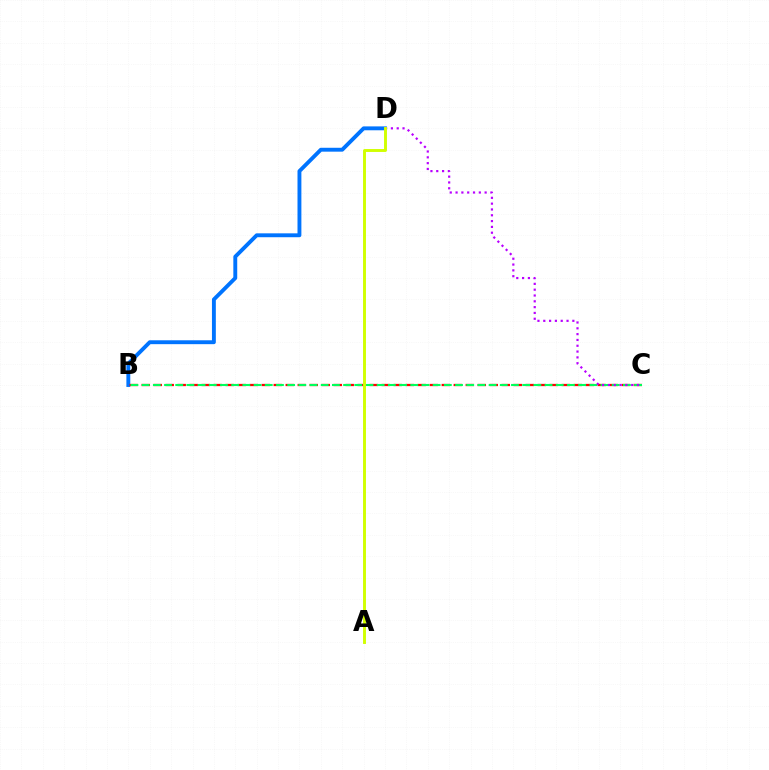{('B', 'D'): [{'color': '#0074ff', 'line_style': 'solid', 'thickness': 2.8}], ('B', 'C'): [{'color': '#ff0000', 'line_style': 'dashed', 'thickness': 1.63}, {'color': '#00ff5c', 'line_style': 'dashed', 'thickness': 1.52}], ('C', 'D'): [{'color': '#b900ff', 'line_style': 'dotted', 'thickness': 1.58}], ('A', 'D'): [{'color': '#d1ff00', 'line_style': 'solid', 'thickness': 2.1}]}